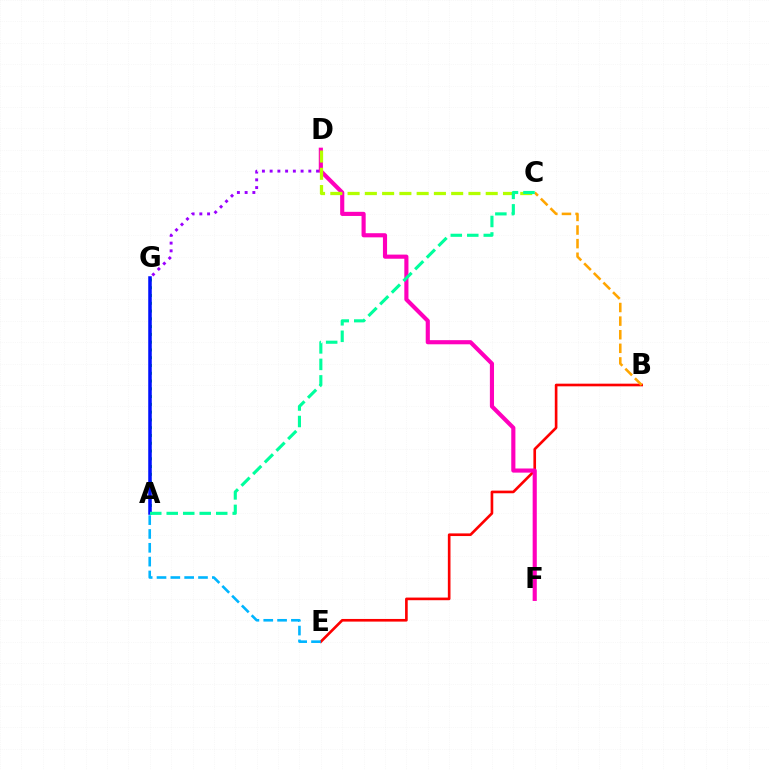{('B', 'E'): [{'color': '#ff0000', 'line_style': 'solid', 'thickness': 1.91}], ('A', 'G'): [{'color': '#08ff00', 'line_style': 'dotted', 'thickness': 2.11}, {'color': '#0010ff', 'line_style': 'solid', 'thickness': 2.54}], ('D', 'G'): [{'color': '#9b00ff', 'line_style': 'dotted', 'thickness': 2.1}], ('B', 'C'): [{'color': '#ffa500', 'line_style': 'dashed', 'thickness': 1.85}], ('A', 'E'): [{'color': '#00b5ff', 'line_style': 'dashed', 'thickness': 1.88}], ('D', 'F'): [{'color': '#ff00bd', 'line_style': 'solid', 'thickness': 2.98}], ('C', 'D'): [{'color': '#b3ff00', 'line_style': 'dashed', 'thickness': 2.35}], ('A', 'C'): [{'color': '#00ff9d', 'line_style': 'dashed', 'thickness': 2.24}]}